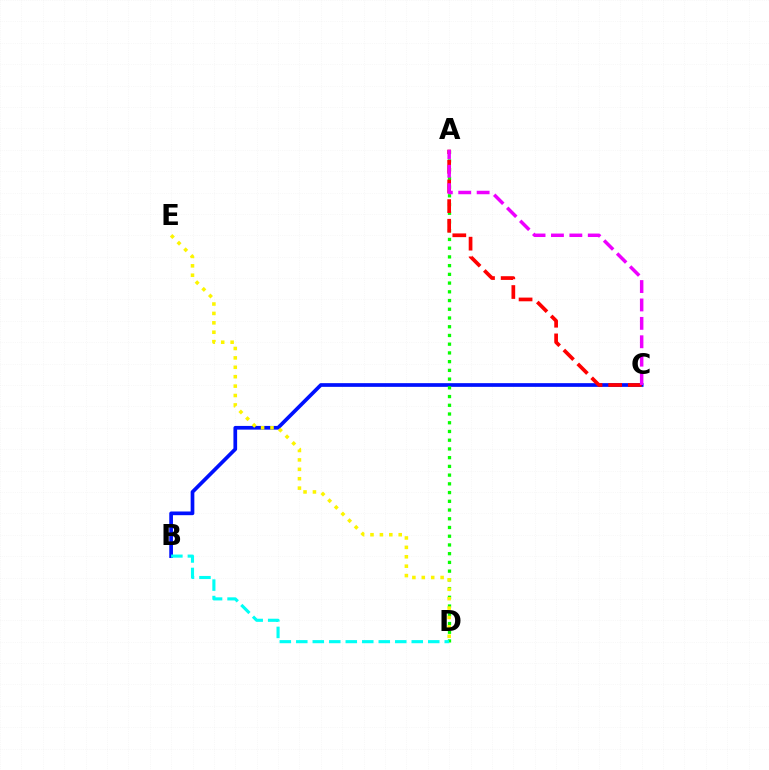{('B', 'C'): [{'color': '#0010ff', 'line_style': 'solid', 'thickness': 2.66}], ('A', 'D'): [{'color': '#08ff00', 'line_style': 'dotted', 'thickness': 2.37}], ('A', 'C'): [{'color': '#ff0000', 'line_style': 'dashed', 'thickness': 2.67}, {'color': '#ee00ff', 'line_style': 'dashed', 'thickness': 2.5}], ('B', 'D'): [{'color': '#00fff6', 'line_style': 'dashed', 'thickness': 2.24}], ('D', 'E'): [{'color': '#fcf500', 'line_style': 'dotted', 'thickness': 2.56}]}